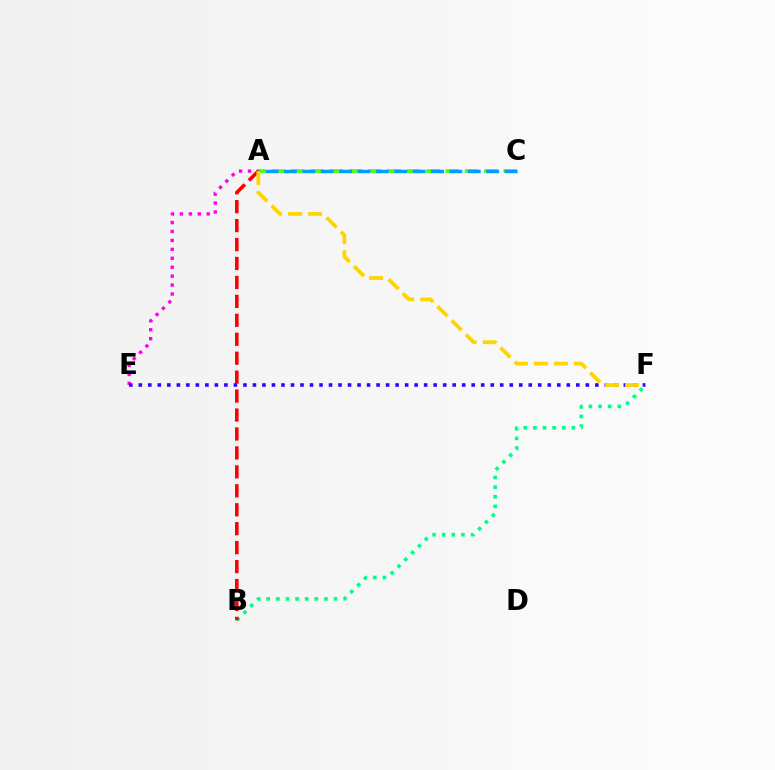{('A', 'E'): [{'color': '#ff00ed', 'line_style': 'dotted', 'thickness': 2.43}], ('A', 'C'): [{'color': '#4fff00', 'line_style': 'dashed', 'thickness': 2.63}, {'color': '#009eff', 'line_style': 'dashed', 'thickness': 2.5}], ('E', 'F'): [{'color': '#3700ff', 'line_style': 'dotted', 'thickness': 2.58}], ('B', 'F'): [{'color': '#00ff86', 'line_style': 'dotted', 'thickness': 2.61}], ('A', 'B'): [{'color': '#ff0000', 'line_style': 'dashed', 'thickness': 2.57}], ('A', 'F'): [{'color': '#ffd500', 'line_style': 'dashed', 'thickness': 2.72}]}